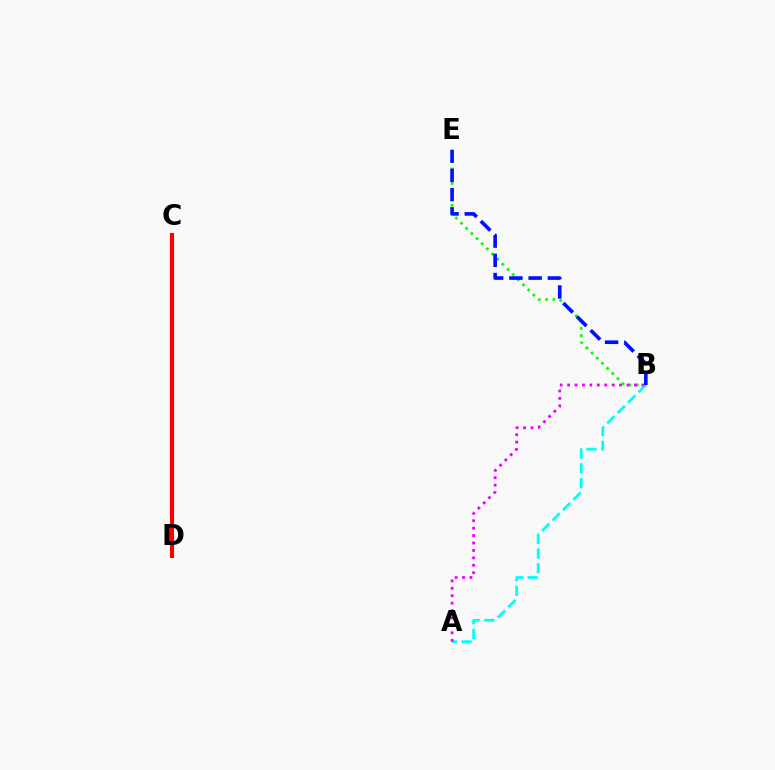{('B', 'E'): [{'color': '#08ff00', 'line_style': 'dotted', 'thickness': 1.98}, {'color': '#0010ff', 'line_style': 'dashed', 'thickness': 2.61}], ('A', 'B'): [{'color': '#00fff6', 'line_style': 'dashed', 'thickness': 2.0}, {'color': '#ee00ff', 'line_style': 'dotted', 'thickness': 2.02}], ('C', 'D'): [{'color': '#fcf500', 'line_style': 'dashed', 'thickness': 1.51}, {'color': '#ff0000', 'line_style': 'solid', 'thickness': 2.95}]}